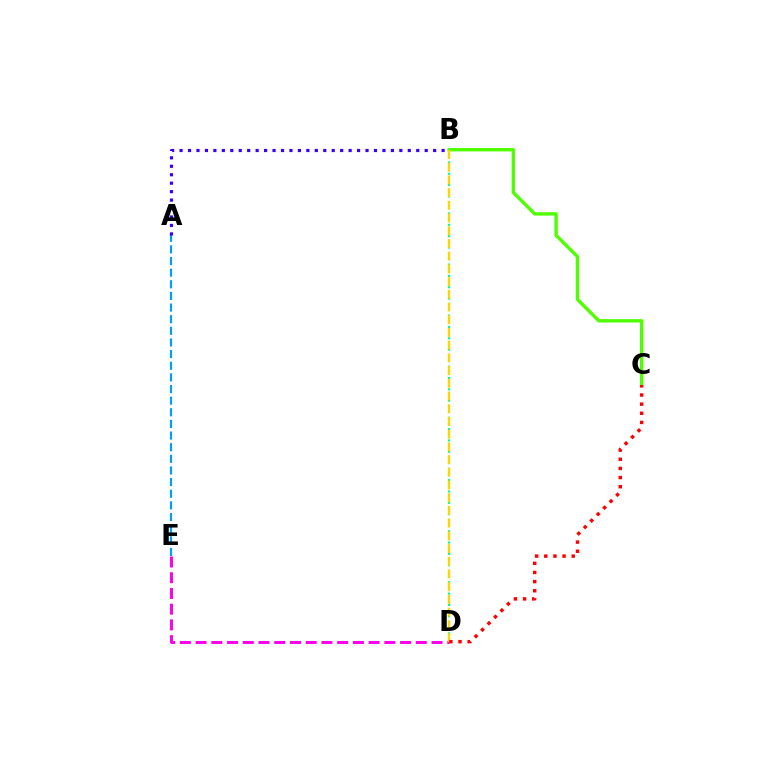{('B', 'D'): [{'color': '#00ff86', 'line_style': 'dotted', 'thickness': 1.54}, {'color': '#ffd500', 'line_style': 'dashed', 'thickness': 1.73}], ('D', 'E'): [{'color': '#ff00ed', 'line_style': 'dashed', 'thickness': 2.14}], ('A', 'E'): [{'color': '#009eff', 'line_style': 'dashed', 'thickness': 1.58}], ('B', 'C'): [{'color': '#4fff00', 'line_style': 'solid', 'thickness': 2.42}], ('C', 'D'): [{'color': '#ff0000', 'line_style': 'dotted', 'thickness': 2.48}], ('A', 'B'): [{'color': '#3700ff', 'line_style': 'dotted', 'thickness': 2.3}]}